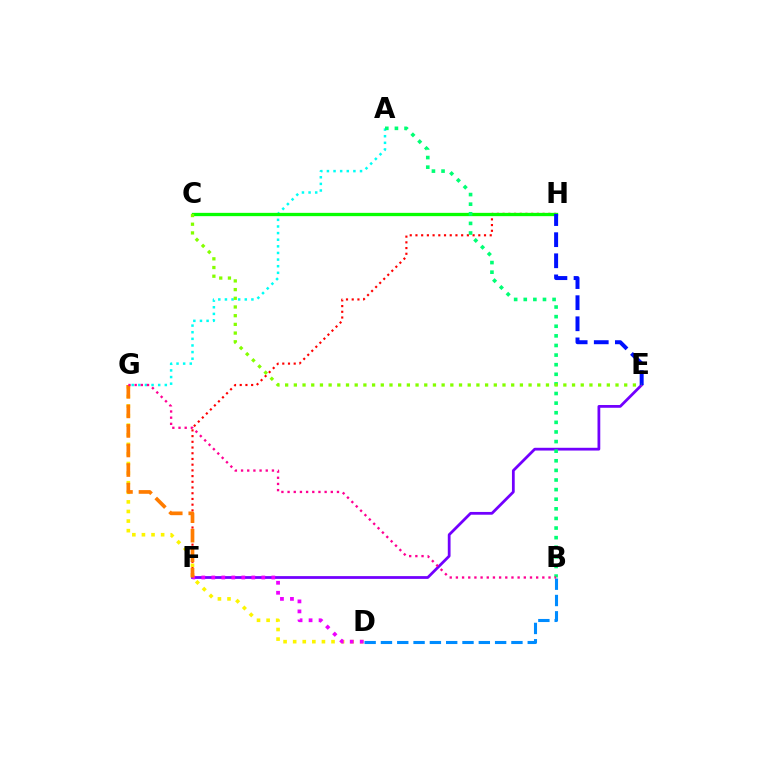{('F', 'H'): [{'color': '#ff0000', 'line_style': 'dotted', 'thickness': 1.55}], ('D', 'G'): [{'color': '#fcf500', 'line_style': 'dotted', 'thickness': 2.61}], ('A', 'G'): [{'color': '#00fff6', 'line_style': 'dotted', 'thickness': 1.8}], ('E', 'F'): [{'color': '#7200ff', 'line_style': 'solid', 'thickness': 1.99}], ('C', 'H'): [{'color': '#08ff00', 'line_style': 'solid', 'thickness': 2.37}], ('D', 'F'): [{'color': '#ee00ff', 'line_style': 'dotted', 'thickness': 2.72}], ('F', 'G'): [{'color': '#ff7c00', 'line_style': 'dashed', 'thickness': 2.66}], ('A', 'B'): [{'color': '#00ff74', 'line_style': 'dotted', 'thickness': 2.61}], ('B', 'D'): [{'color': '#008cff', 'line_style': 'dashed', 'thickness': 2.22}], ('E', 'H'): [{'color': '#0010ff', 'line_style': 'dashed', 'thickness': 2.87}], ('C', 'E'): [{'color': '#84ff00', 'line_style': 'dotted', 'thickness': 2.36}], ('B', 'G'): [{'color': '#ff0094', 'line_style': 'dotted', 'thickness': 1.68}]}